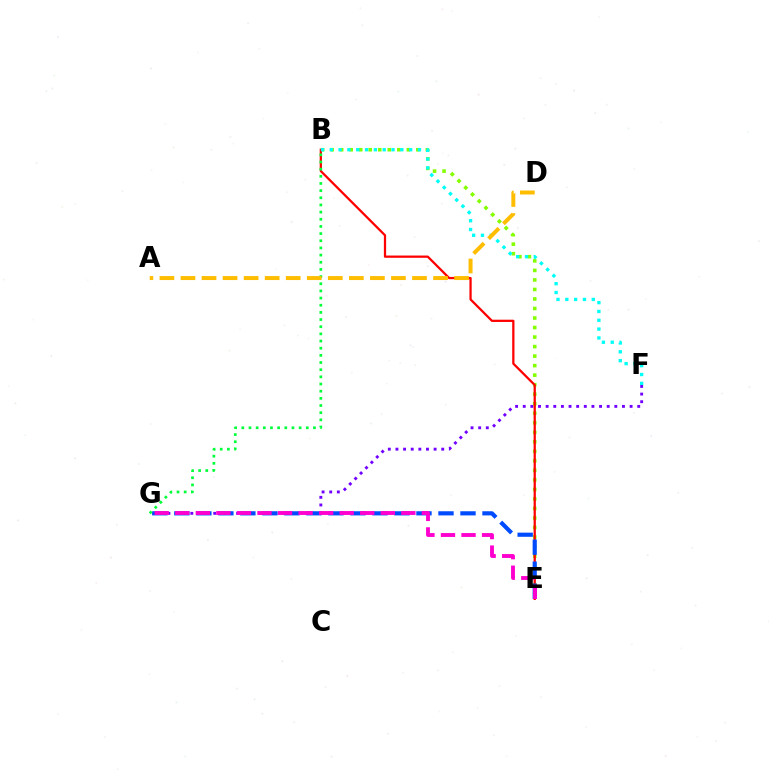{('F', 'G'): [{'color': '#7200ff', 'line_style': 'dotted', 'thickness': 2.07}], ('B', 'E'): [{'color': '#84ff00', 'line_style': 'dotted', 'thickness': 2.59}, {'color': '#ff0000', 'line_style': 'solid', 'thickness': 1.62}], ('B', 'F'): [{'color': '#00fff6', 'line_style': 'dotted', 'thickness': 2.4}], ('E', 'G'): [{'color': '#004bff', 'line_style': 'dashed', 'thickness': 2.99}, {'color': '#ff00cf', 'line_style': 'dashed', 'thickness': 2.79}], ('B', 'G'): [{'color': '#00ff39', 'line_style': 'dotted', 'thickness': 1.95}], ('A', 'D'): [{'color': '#ffbd00', 'line_style': 'dashed', 'thickness': 2.86}]}